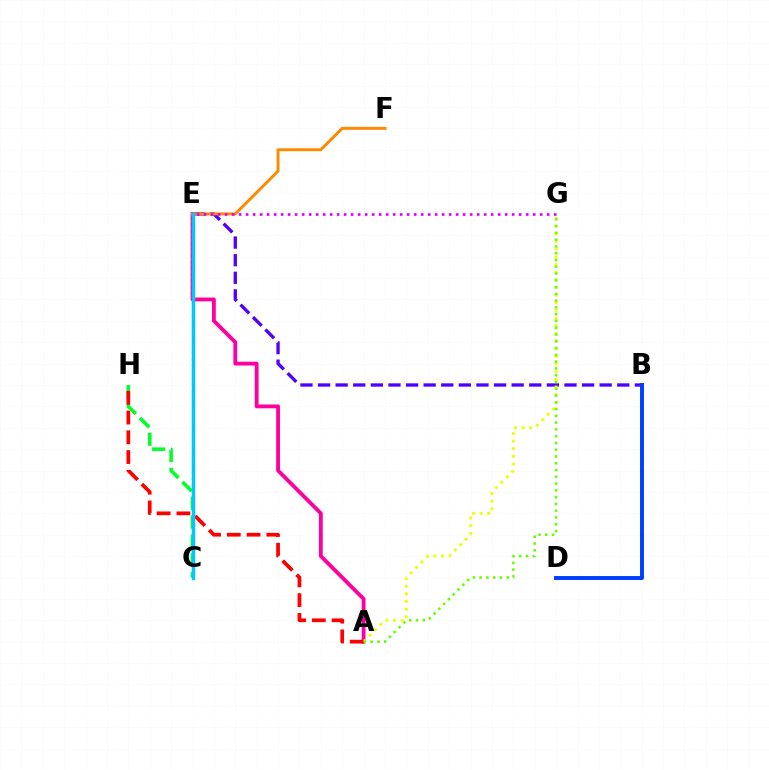{('B', 'E'): [{'color': '#4f00ff', 'line_style': 'dashed', 'thickness': 2.39}], ('C', 'H'): [{'color': '#00ff27', 'line_style': 'dashed', 'thickness': 2.56}], ('A', 'E'): [{'color': '#ff00a0', 'line_style': 'solid', 'thickness': 2.76}], ('A', 'G'): [{'color': '#eeff00', 'line_style': 'dotted', 'thickness': 2.08}, {'color': '#66ff00', 'line_style': 'dotted', 'thickness': 1.84}], ('A', 'H'): [{'color': '#ff0000', 'line_style': 'dashed', 'thickness': 2.68}], ('C', 'E'): [{'color': '#00ffaf', 'line_style': 'dotted', 'thickness': 1.7}, {'color': '#00c7ff', 'line_style': 'solid', 'thickness': 2.48}], ('E', 'F'): [{'color': '#ff8800', 'line_style': 'solid', 'thickness': 2.12}], ('B', 'D'): [{'color': '#003fff', 'line_style': 'solid', 'thickness': 2.83}], ('E', 'G'): [{'color': '#d600ff', 'line_style': 'dotted', 'thickness': 1.9}]}